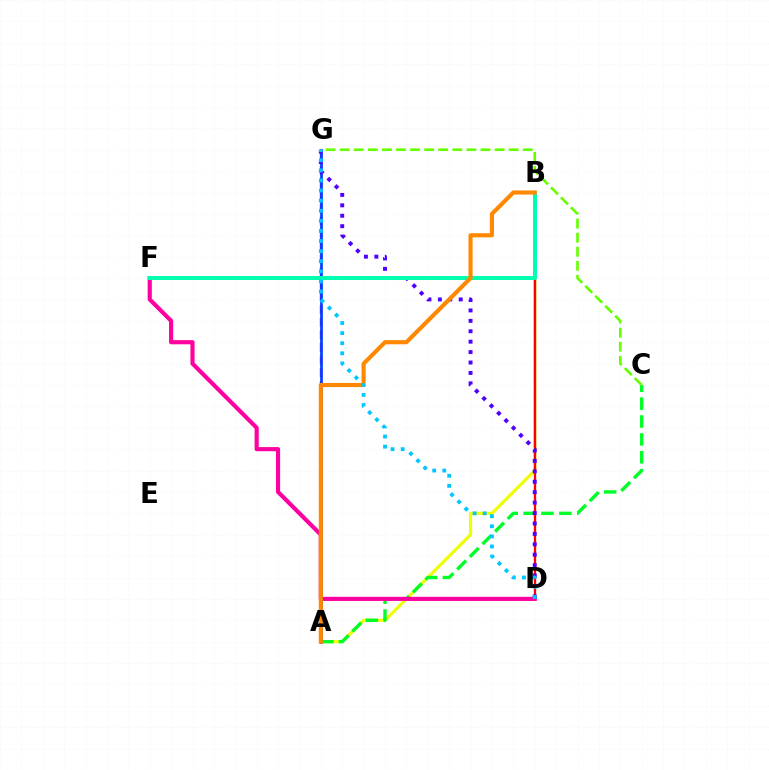{('A', 'B'): [{'color': '#eeff00', 'line_style': 'solid', 'thickness': 2.27}, {'color': '#ff8800', 'line_style': 'solid', 'thickness': 2.97}], ('A', 'C'): [{'color': '#00ff27', 'line_style': 'dashed', 'thickness': 2.43}], ('A', 'G'): [{'color': '#d600ff', 'line_style': 'dashed', 'thickness': 1.71}, {'color': '#003fff', 'line_style': 'solid', 'thickness': 1.95}], ('B', 'D'): [{'color': '#ff0000', 'line_style': 'solid', 'thickness': 1.68}], ('D', 'F'): [{'color': '#ff00a0', 'line_style': 'solid', 'thickness': 2.98}], ('D', 'G'): [{'color': '#4f00ff', 'line_style': 'dotted', 'thickness': 2.83}, {'color': '#00c7ff', 'line_style': 'dotted', 'thickness': 2.74}], ('B', 'F'): [{'color': '#00ffaf', 'line_style': 'solid', 'thickness': 2.89}], ('C', 'G'): [{'color': '#66ff00', 'line_style': 'dashed', 'thickness': 1.91}]}